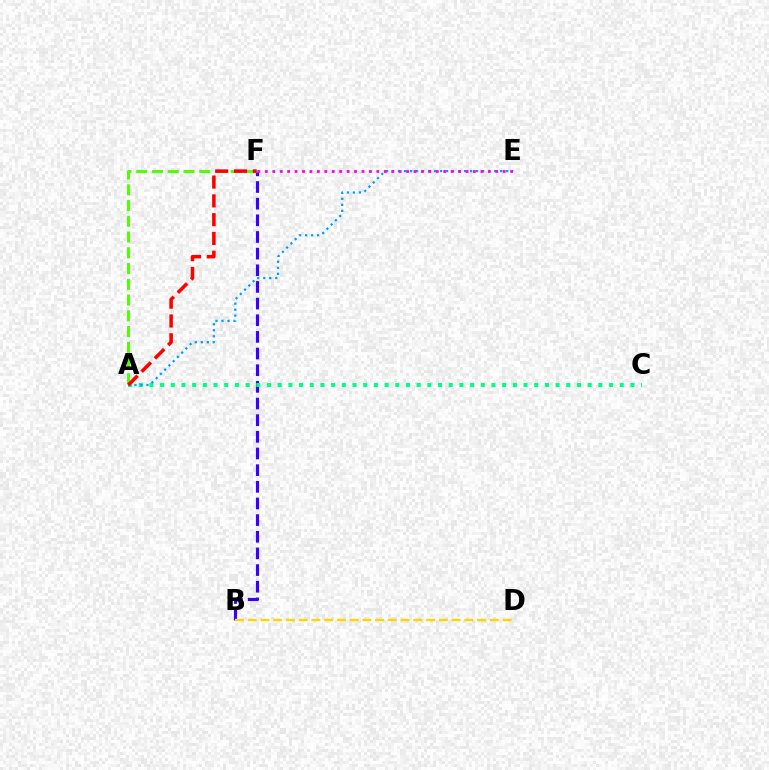{('B', 'F'): [{'color': '#3700ff', 'line_style': 'dashed', 'thickness': 2.26}], ('A', 'F'): [{'color': '#4fff00', 'line_style': 'dashed', 'thickness': 2.14}, {'color': '#ff0000', 'line_style': 'dashed', 'thickness': 2.55}], ('B', 'D'): [{'color': '#ffd500', 'line_style': 'dashed', 'thickness': 1.73}], ('A', 'C'): [{'color': '#00ff86', 'line_style': 'dotted', 'thickness': 2.9}], ('A', 'E'): [{'color': '#009eff', 'line_style': 'dotted', 'thickness': 1.63}], ('E', 'F'): [{'color': '#ff00ed', 'line_style': 'dotted', 'thickness': 2.02}]}